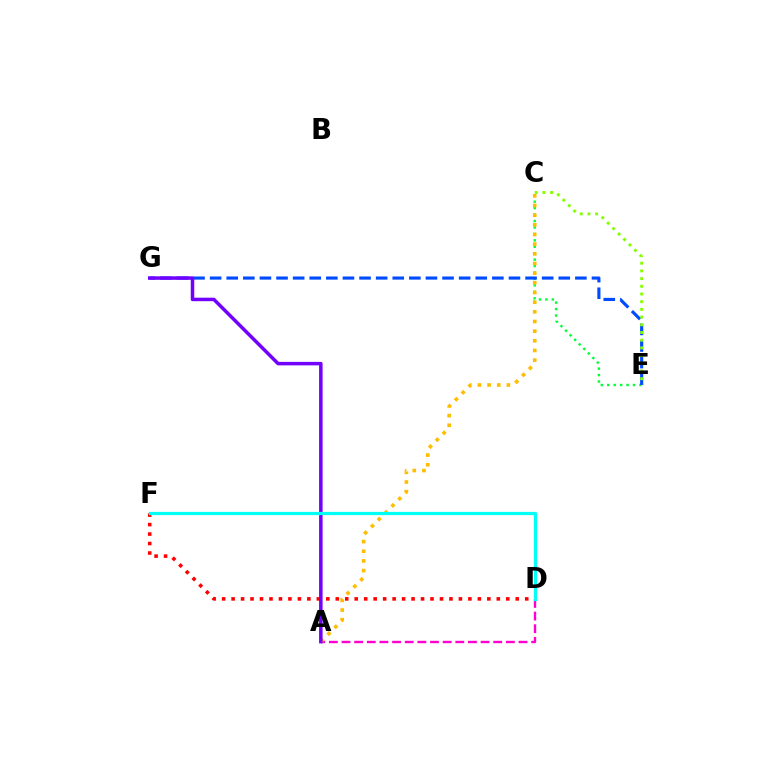{('C', 'E'): [{'color': '#00ff39', 'line_style': 'dotted', 'thickness': 1.75}, {'color': '#84ff00', 'line_style': 'dotted', 'thickness': 2.09}], ('A', 'D'): [{'color': '#ff00cf', 'line_style': 'dashed', 'thickness': 1.72}], ('E', 'G'): [{'color': '#004bff', 'line_style': 'dashed', 'thickness': 2.26}], ('D', 'F'): [{'color': '#ff0000', 'line_style': 'dotted', 'thickness': 2.57}, {'color': '#00fff6', 'line_style': 'solid', 'thickness': 2.33}], ('A', 'C'): [{'color': '#ffbd00', 'line_style': 'dotted', 'thickness': 2.63}], ('A', 'G'): [{'color': '#7200ff', 'line_style': 'solid', 'thickness': 2.52}]}